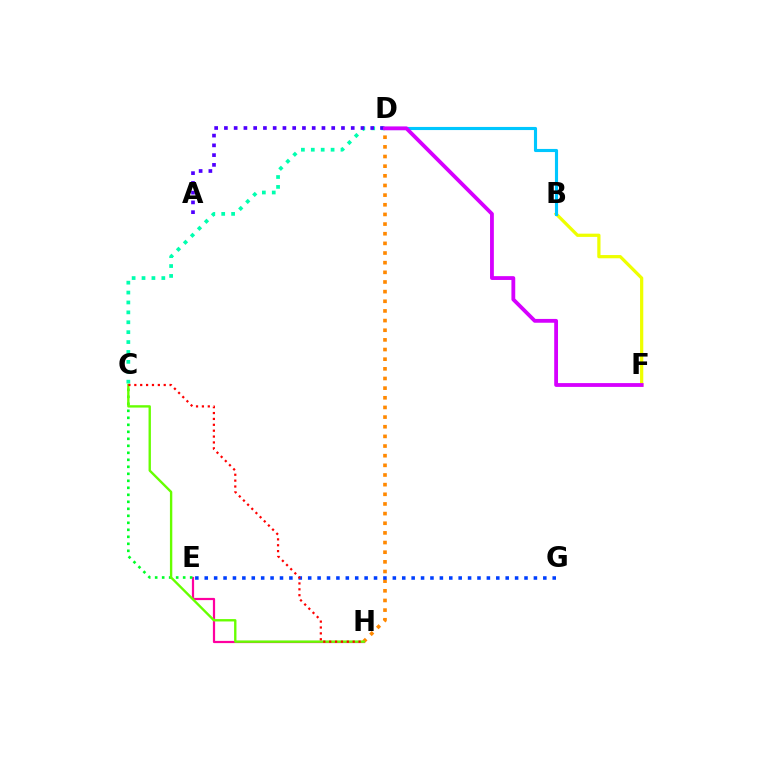{('B', 'F'): [{'color': '#eeff00', 'line_style': 'solid', 'thickness': 2.33}], ('C', 'D'): [{'color': '#00ffaf', 'line_style': 'dotted', 'thickness': 2.69}], ('A', 'D'): [{'color': '#4f00ff', 'line_style': 'dotted', 'thickness': 2.65}], ('E', 'H'): [{'color': '#ff00a0', 'line_style': 'solid', 'thickness': 1.59}], ('B', 'D'): [{'color': '#00c7ff', 'line_style': 'solid', 'thickness': 2.24}], ('C', 'E'): [{'color': '#00ff27', 'line_style': 'dotted', 'thickness': 1.9}], ('D', 'H'): [{'color': '#ff8800', 'line_style': 'dotted', 'thickness': 2.62}], ('E', 'G'): [{'color': '#003fff', 'line_style': 'dotted', 'thickness': 2.56}], ('C', 'H'): [{'color': '#66ff00', 'line_style': 'solid', 'thickness': 1.71}, {'color': '#ff0000', 'line_style': 'dotted', 'thickness': 1.6}], ('D', 'F'): [{'color': '#d600ff', 'line_style': 'solid', 'thickness': 2.74}]}